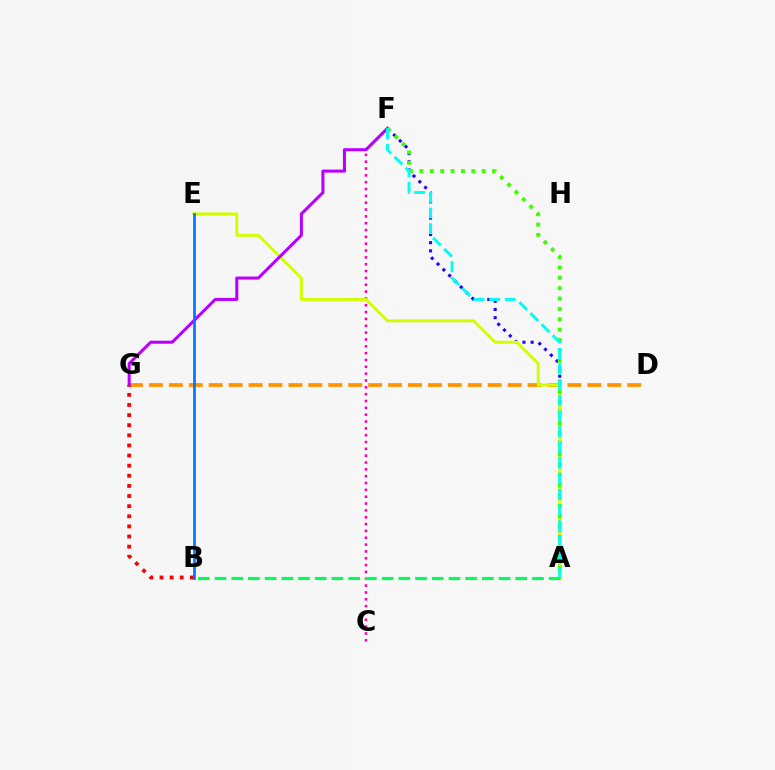{('A', 'F'): [{'color': '#2500ff', 'line_style': 'dotted', 'thickness': 2.22}, {'color': '#3dff00', 'line_style': 'dotted', 'thickness': 2.82}, {'color': '#00fff6', 'line_style': 'dashed', 'thickness': 2.13}], ('C', 'F'): [{'color': '#ff00ac', 'line_style': 'dotted', 'thickness': 1.86}], ('D', 'G'): [{'color': '#ff9400', 'line_style': 'dashed', 'thickness': 2.71}], ('A', 'E'): [{'color': '#d1ff00', 'line_style': 'solid', 'thickness': 2.12}], ('F', 'G'): [{'color': '#b900ff', 'line_style': 'solid', 'thickness': 2.19}], ('B', 'E'): [{'color': '#0074ff', 'line_style': 'solid', 'thickness': 1.93}], ('A', 'B'): [{'color': '#00ff5c', 'line_style': 'dashed', 'thickness': 2.27}], ('B', 'G'): [{'color': '#ff0000', 'line_style': 'dotted', 'thickness': 2.75}]}